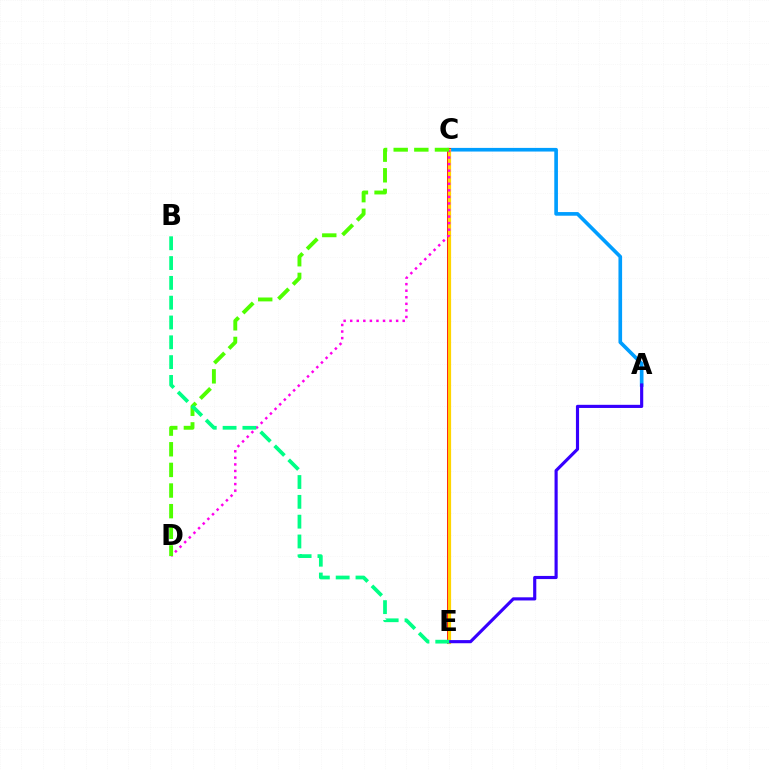{('A', 'C'): [{'color': '#009eff', 'line_style': 'solid', 'thickness': 2.62}], ('C', 'E'): [{'color': '#ff0000', 'line_style': 'solid', 'thickness': 2.75}, {'color': '#ffd500', 'line_style': 'solid', 'thickness': 2.31}], ('C', 'D'): [{'color': '#ff00ed', 'line_style': 'dotted', 'thickness': 1.78}, {'color': '#4fff00', 'line_style': 'dashed', 'thickness': 2.8}], ('A', 'E'): [{'color': '#3700ff', 'line_style': 'solid', 'thickness': 2.26}], ('B', 'E'): [{'color': '#00ff86', 'line_style': 'dashed', 'thickness': 2.69}]}